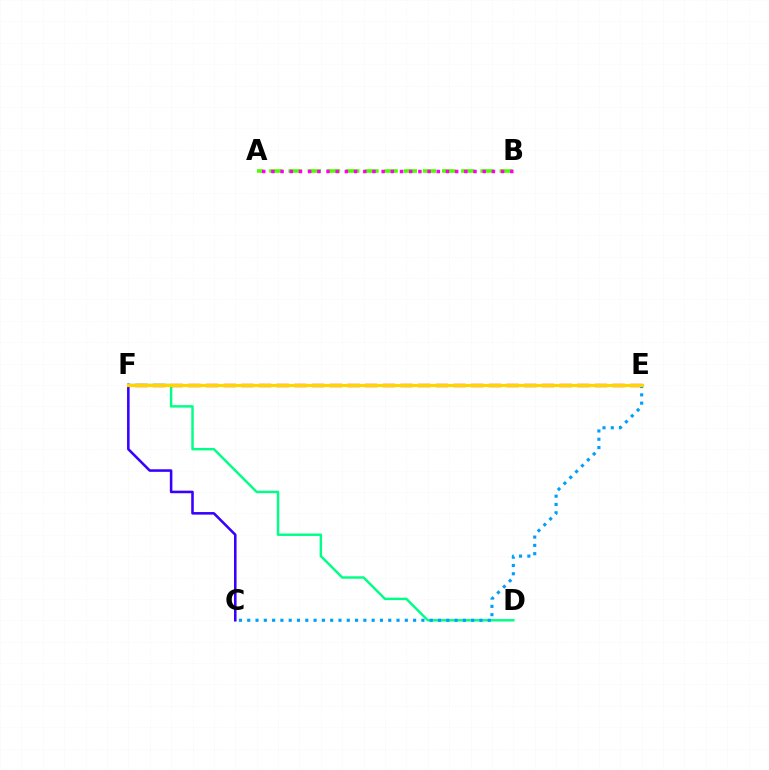{('D', 'F'): [{'color': '#00ff86', 'line_style': 'solid', 'thickness': 1.76}], ('E', 'F'): [{'color': '#ff0000', 'line_style': 'dashed', 'thickness': 2.4}, {'color': '#ffd500', 'line_style': 'solid', 'thickness': 2.3}], ('C', 'E'): [{'color': '#009eff', 'line_style': 'dotted', 'thickness': 2.25}], ('A', 'B'): [{'color': '#4fff00', 'line_style': 'dashed', 'thickness': 2.61}, {'color': '#ff00ed', 'line_style': 'dotted', 'thickness': 2.5}], ('C', 'F'): [{'color': '#3700ff', 'line_style': 'solid', 'thickness': 1.84}]}